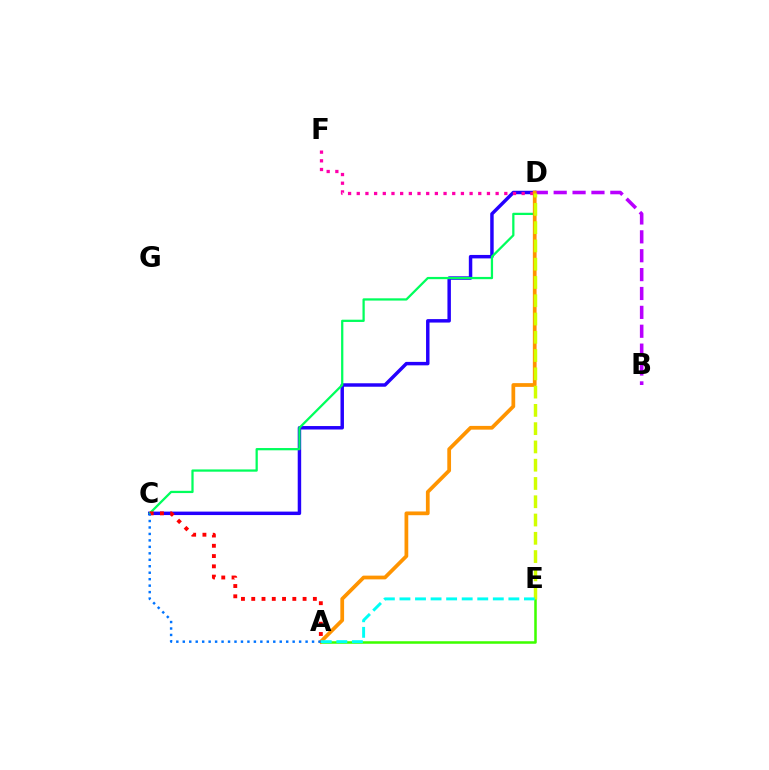{('C', 'D'): [{'color': '#2500ff', 'line_style': 'solid', 'thickness': 2.49}, {'color': '#00ff5c', 'line_style': 'solid', 'thickness': 1.63}], ('A', 'E'): [{'color': '#3dff00', 'line_style': 'solid', 'thickness': 1.82}, {'color': '#00fff6', 'line_style': 'dashed', 'thickness': 2.11}], ('A', 'C'): [{'color': '#ff0000', 'line_style': 'dotted', 'thickness': 2.79}, {'color': '#0074ff', 'line_style': 'dotted', 'thickness': 1.76}], ('B', 'D'): [{'color': '#b900ff', 'line_style': 'dashed', 'thickness': 2.57}], ('D', 'F'): [{'color': '#ff00ac', 'line_style': 'dotted', 'thickness': 2.36}], ('A', 'D'): [{'color': '#ff9400', 'line_style': 'solid', 'thickness': 2.69}], ('D', 'E'): [{'color': '#d1ff00', 'line_style': 'dashed', 'thickness': 2.48}]}